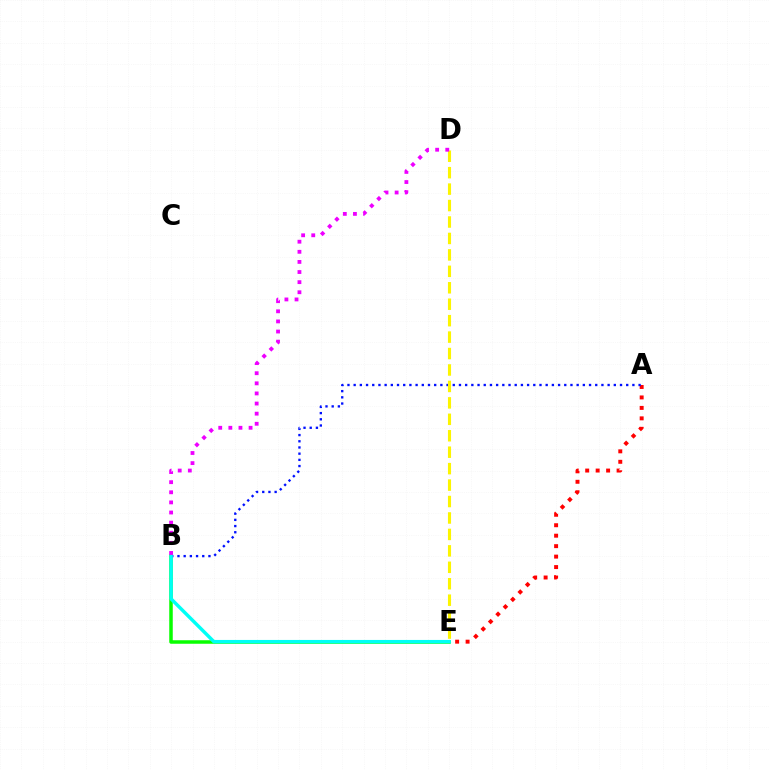{('B', 'E'): [{'color': '#08ff00', 'line_style': 'solid', 'thickness': 2.52}, {'color': '#00fff6', 'line_style': 'solid', 'thickness': 2.48}], ('A', 'E'): [{'color': '#ff0000', 'line_style': 'dotted', 'thickness': 2.84}], ('A', 'B'): [{'color': '#0010ff', 'line_style': 'dotted', 'thickness': 1.68}], ('D', 'E'): [{'color': '#fcf500', 'line_style': 'dashed', 'thickness': 2.23}], ('B', 'D'): [{'color': '#ee00ff', 'line_style': 'dotted', 'thickness': 2.75}]}